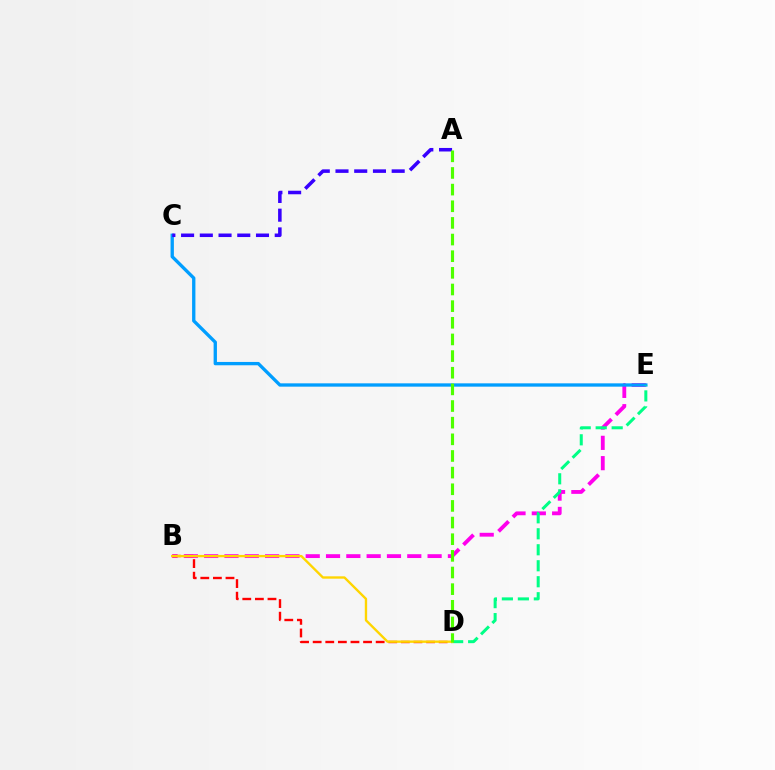{('B', 'E'): [{'color': '#ff00ed', 'line_style': 'dashed', 'thickness': 2.76}], ('C', 'E'): [{'color': '#009eff', 'line_style': 'solid', 'thickness': 2.39}], ('D', 'E'): [{'color': '#00ff86', 'line_style': 'dashed', 'thickness': 2.17}], ('A', 'C'): [{'color': '#3700ff', 'line_style': 'dashed', 'thickness': 2.54}], ('B', 'D'): [{'color': '#ff0000', 'line_style': 'dashed', 'thickness': 1.71}, {'color': '#ffd500', 'line_style': 'solid', 'thickness': 1.7}], ('A', 'D'): [{'color': '#4fff00', 'line_style': 'dashed', 'thickness': 2.26}]}